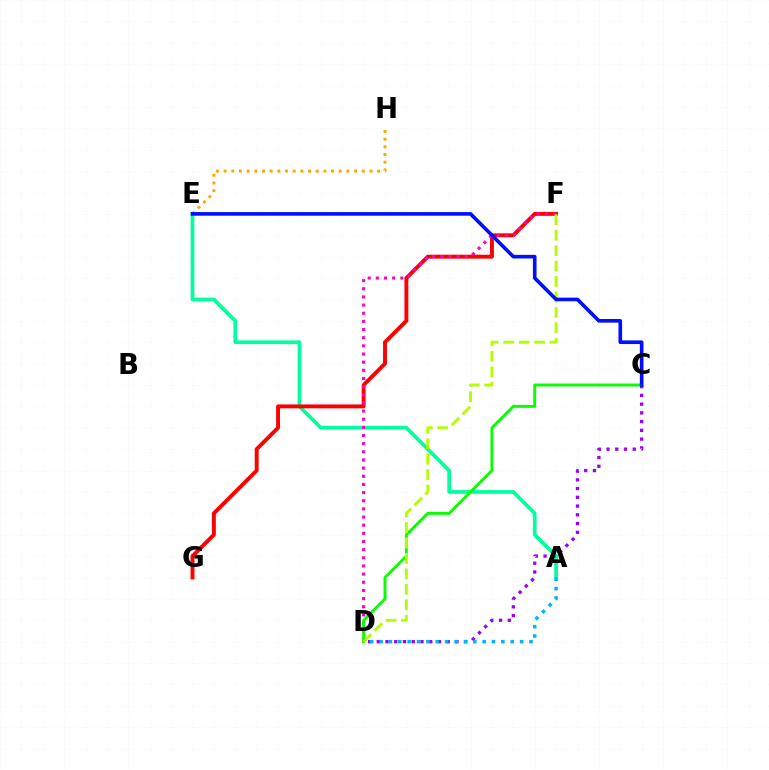{('A', 'E'): [{'color': '#00ff9d', 'line_style': 'solid', 'thickness': 2.67}], ('F', 'G'): [{'color': '#ff0000', 'line_style': 'solid', 'thickness': 2.81}], ('D', 'F'): [{'color': '#ff00bd', 'line_style': 'dotted', 'thickness': 2.21}, {'color': '#b3ff00', 'line_style': 'dashed', 'thickness': 2.1}], ('C', 'D'): [{'color': '#9b00ff', 'line_style': 'dotted', 'thickness': 2.38}, {'color': '#08ff00', 'line_style': 'solid', 'thickness': 2.1}], ('E', 'H'): [{'color': '#ffa500', 'line_style': 'dotted', 'thickness': 2.09}], ('A', 'D'): [{'color': '#00b5ff', 'line_style': 'dotted', 'thickness': 2.55}], ('C', 'E'): [{'color': '#0010ff', 'line_style': 'solid', 'thickness': 2.61}]}